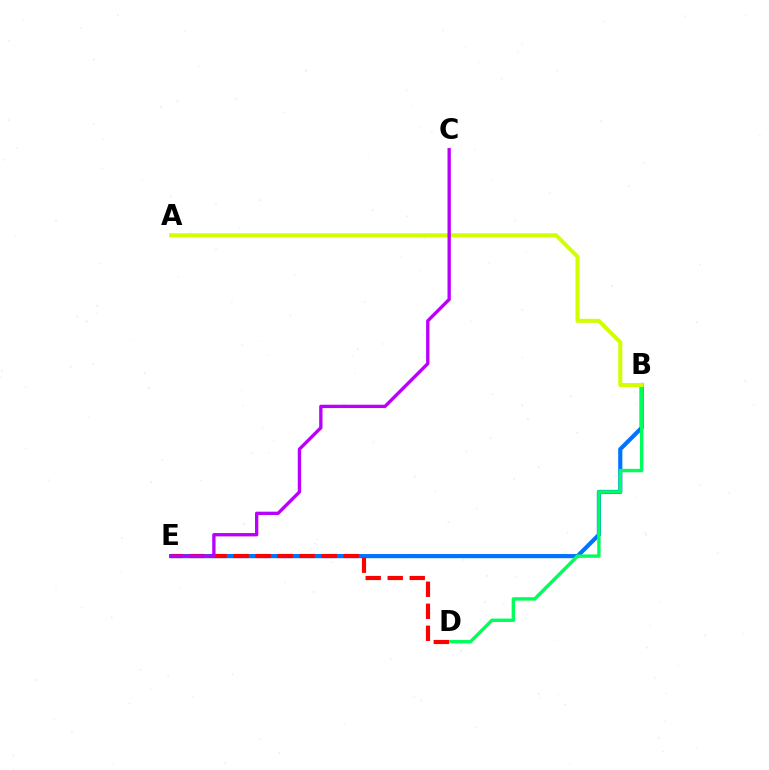{('B', 'E'): [{'color': '#0074ff', 'line_style': 'solid', 'thickness': 2.99}], ('B', 'D'): [{'color': '#00ff5c', 'line_style': 'solid', 'thickness': 2.45}], ('A', 'B'): [{'color': '#d1ff00', 'line_style': 'solid', 'thickness': 2.9}], ('D', 'E'): [{'color': '#ff0000', 'line_style': 'dashed', 'thickness': 2.99}], ('C', 'E'): [{'color': '#b900ff', 'line_style': 'solid', 'thickness': 2.4}]}